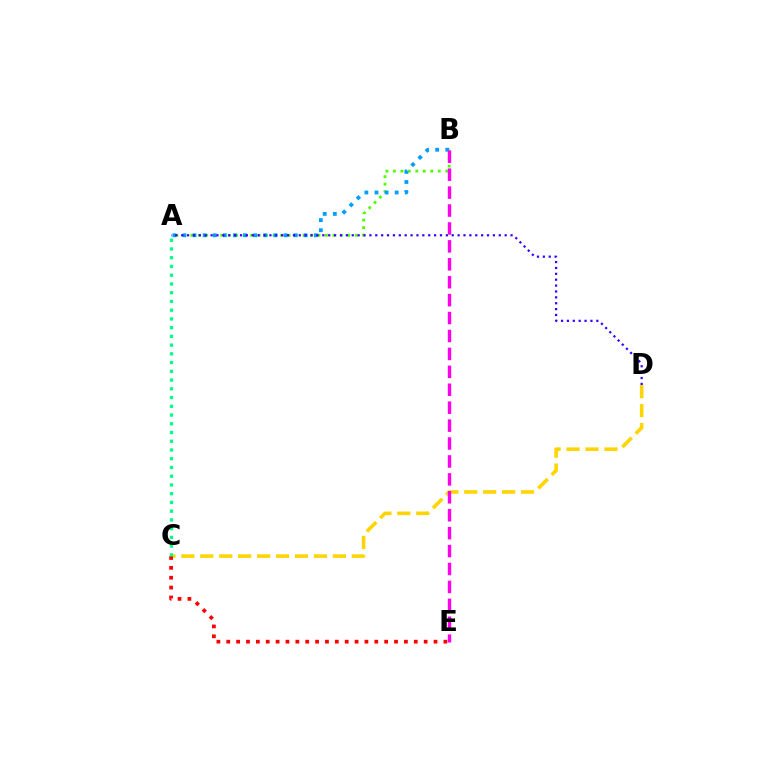{('A', 'B'): [{'color': '#4fff00', 'line_style': 'dotted', 'thickness': 2.03}, {'color': '#009eff', 'line_style': 'dotted', 'thickness': 2.75}], ('C', 'D'): [{'color': '#ffd500', 'line_style': 'dashed', 'thickness': 2.57}], ('A', 'D'): [{'color': '#3700ff', 'line_style': 'dotted', 'thickness': 1.6}], ('C', 'E'): [{'color': '#ff0000', 'line_style': 'dotted', 'thickness': 2.68}], ('B', 'E'): [{'color': '#ff00ed', 'line_style': 'dashed', 'thickness': 2.43}], ('A', 'C'): [{'color': '#00ff86', 'line_style': 'dotted', 'thickness': 2.37}]}